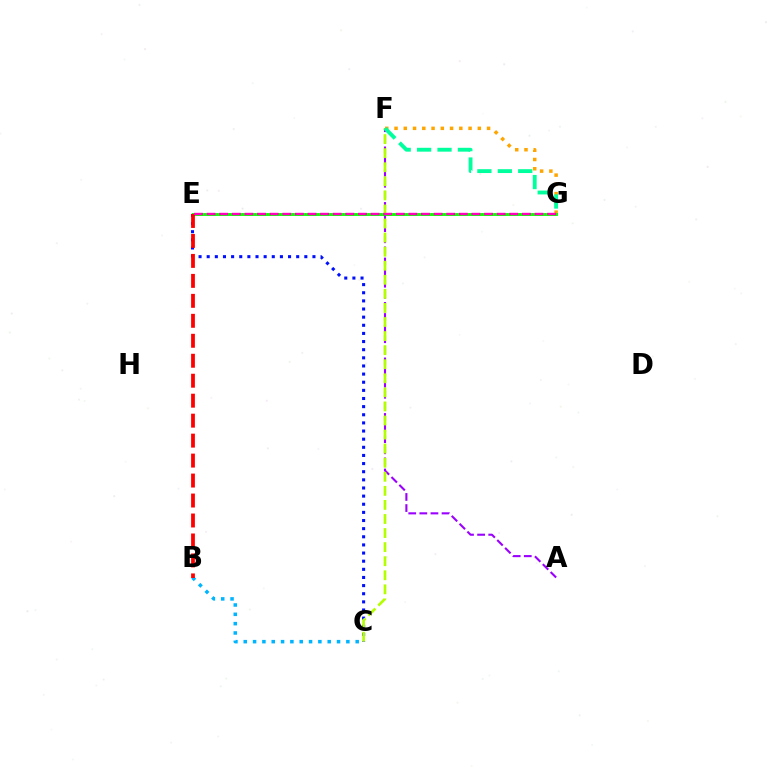{('F', 'G'): [{'color': '#ffa500', 'line_style': 'dotted', 'thickness': 2.51}, {'color': '#00ff9d', 'line_style': 'dashed', 'thickness': 2.77}], ('B', 'C'): [{'color': '#00b5ff', 'line_style': 'dotted', 'thickness': 2.53}], ('A', 'F'): [{'color': '#9b00ff', 'line_style': 'dashed', 'thickness': 1.51}], ('C', 'E'): [{'color': '#0010ff', 'line_style': 'dotted', 'thickness': 2.21}], ('E', 'G'): [{'color': '#08ff00', 'line_style': 'solid', 'thickness': 2.08}, {'color': '#ff00bd', 'line_style': 'dashed', 'thickness': 1.71}], ('C', 'F'): [{'color': '#b3ff00', 'line_style': 'dashed', 'thickness': 1.91}], ('B', 'E'): [{'color': '#ff0000', 'line_style': 'dashed', 'thickness': 2.71}]}